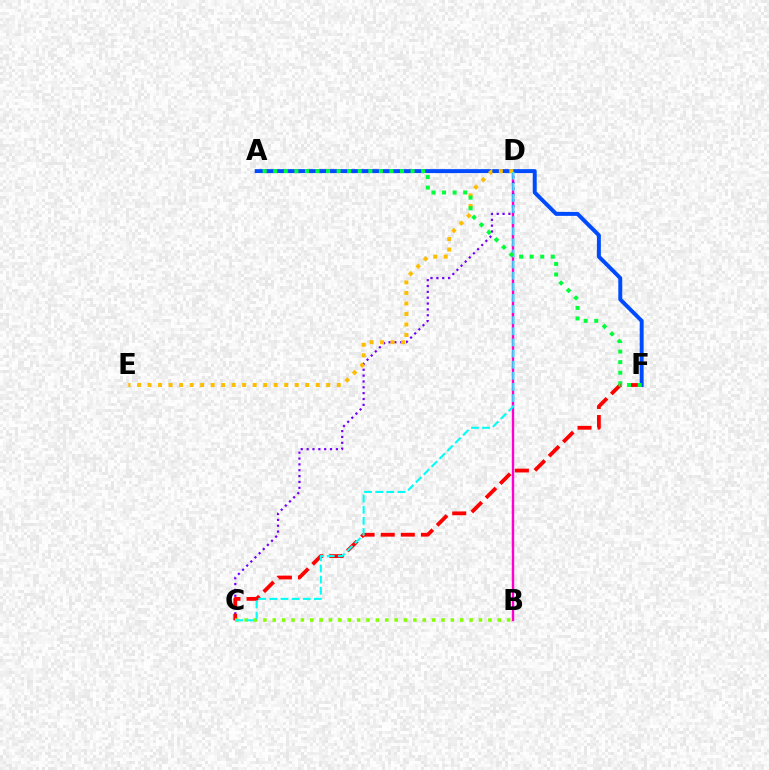{('B', 'D'): [{'color': '#ff00cf', 'line_style': 'solid', 'thickness': 1.73}], ('A', 'F'): [{'color': '#004bff', 'line_style': 'solid', 'thickness': 2.84}, {'color': '#00ff39', 'line_style': 'dotted', 'thickness': 2.87}], ('C', 'D'): [{'color': '#7200ff', 'line_style': 'dotted', 'thickness': 1.59}, {'color': '#00fff6', 'line_style': 'dashed', 'thickness': 1.51}], ('C', 'F'): [{'color': '#ff0000', 'line_style': 'dashed', 'thickness': 2.73}], ('D', 'E'): [{'color': '#ffbd00', 'line_style': 'dotted', 'thickness': 2.86}], ('B', 'C'): [{'color': '#84ff00', 'line_style': 'dotted', 'thickness': 2.55}]}